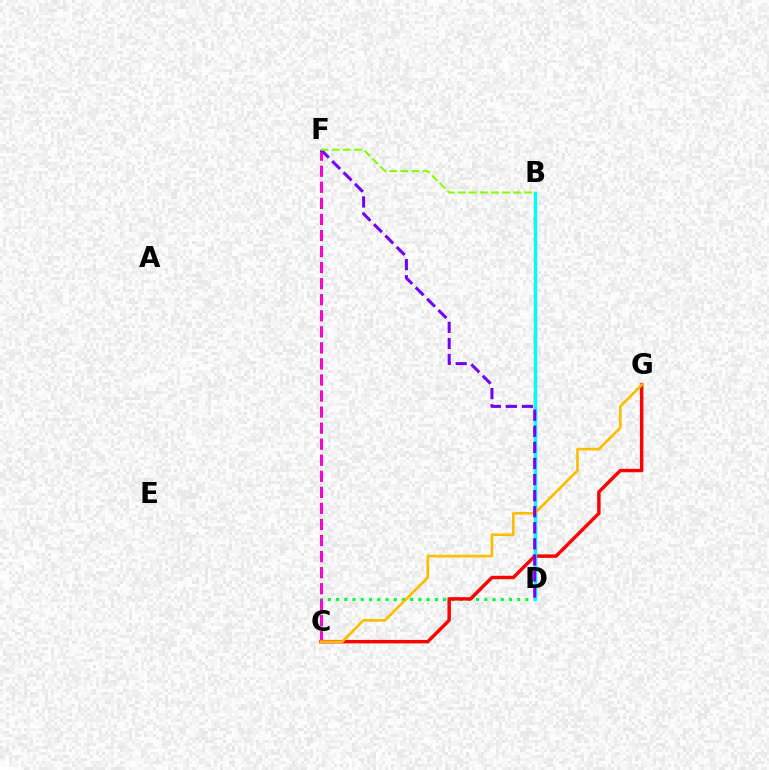{('C', 'D'): [{'color': '#00ff39', 'line_style': 'dotted', 'thickness': 2.24}], ('C', 'G'): [{'color': '#ff0000', 'line_style': 'solid', 'thickness': 2.48}, {'color': '#ffbd00', 'line_style': 'solid', 'thickness': 1.95}], ('B', 'D'): [{'color': '#004bff', 'line_style': 'solid', 'thickness': 2.25}, {'color': '#00fff6', 'line_style': 'solid', 'thickness': 2.36}], ('C', 'F'): [{'color': '#ff00cf', 'line_style': 'dashed', 'thickness': 2.18}], ('D', 'F'): [{'color': '#7200ff', 'line_style': 'dashed', 'thickness': 2.19}], ('B', 'F'): [{'color': '#84ff00', 'line_style': 'dashed', 'thickness': 1.5}]}